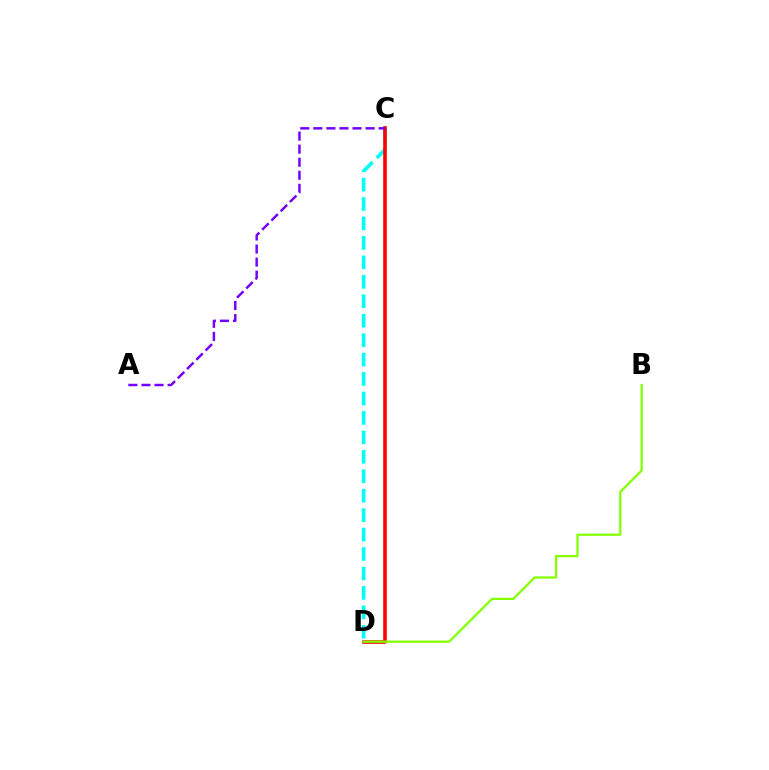{('C', 'D'): [{'color': '#00fff6', 'line_style': 'dashed', 'thickness': 2.64}, {'color': '#ff0000', 'line_style': 'solid', 'thickness': 2.6}], ('A', 'C'): [{'color': '#7200ff', 'line_style': 'dashed', 'thickness': 1.78}], ('B', 'D'): [{'color': '#84ff00', 'line_style': 'solid', 'thickness': 1.63}]}